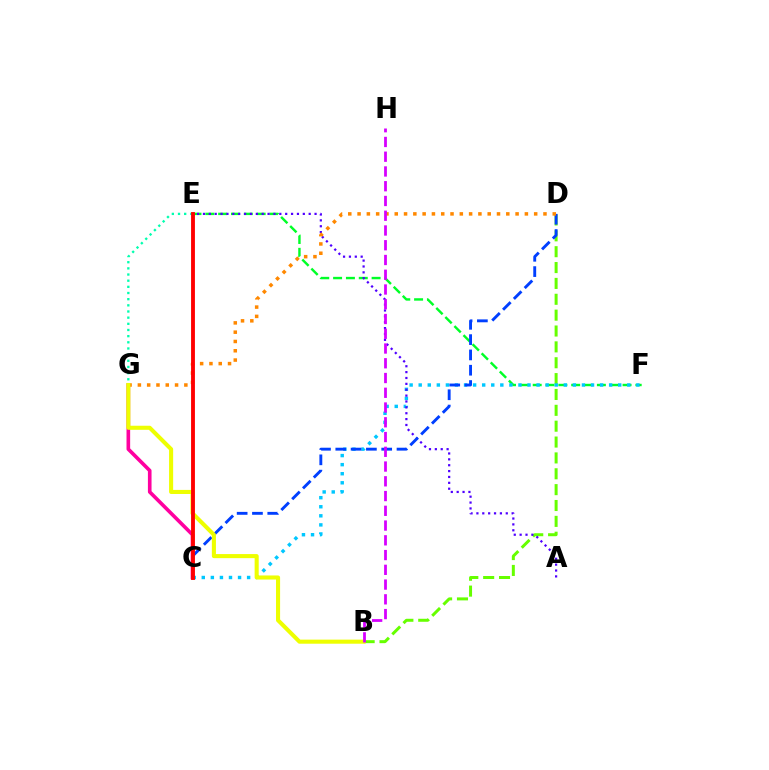{('E', 'F'): [{'color': '#00ff27', 'line_style': 'dashed', 'thickness': 1.74}], ('B', 'D'): [{'color': '#66ff00', 'line_style': 'dashed', 'thickness': 2.15}], ('C', 'F'): [{'color': '#00c7ff', 'line_style': 'dotted', 'thickness': 2.46}], ('C', 'G'): [{'color': '#ff00a0', 'line_style': 'solid', 'thickness': 2.62}], ('A', 'E'): [{'color': '#4f00ff', 'line_style': 'dotted', 'thickness': 1.6}], ('E', 'G'): [{'color': '#00ffaf', 'line_style': 'dotted', 'thickness': 1.67}], ('C', 'D'): [{'color': '#003fff', 'line_style': 'dashed', 'thickness': 2.08}], ('D', 'G'): [{'color': '#ff8800', 'line_style': 'dotted', 'thickness': 2.53}], ('B', 'G'): [{'color': '#eeff00', 'line_style': 'solid', 'thickness': 2.94}], ('C', 'E'): [{'color': '#ff0000', 'line_style': 'solid', 'thickness': 2.77}], ('B', 'H'): [{'color': '#d600ff', 'line_style': 'dashed', 'thickness': 2.0}]}